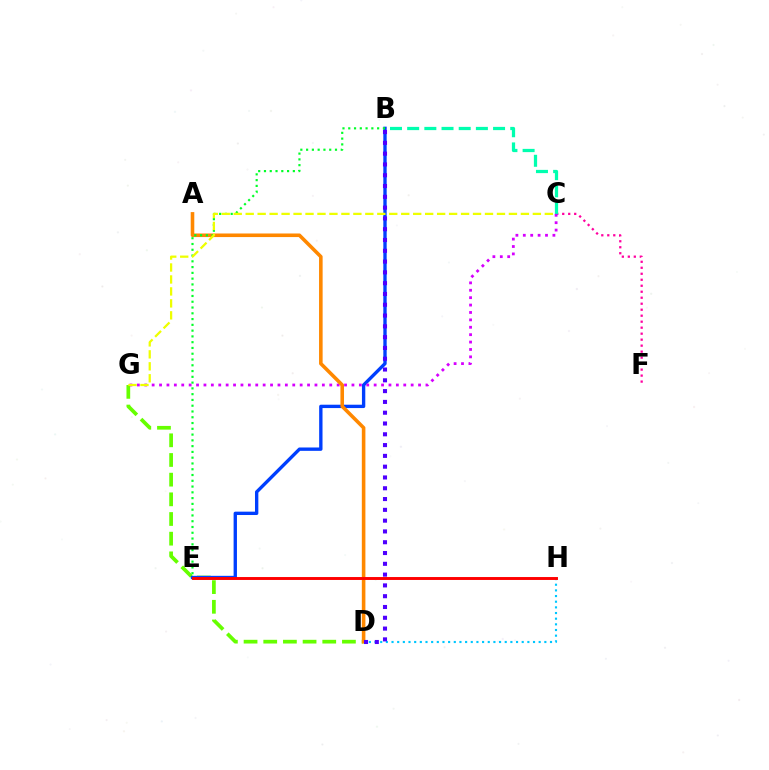{('D', 'G'): [{'color': '#66ff00', 'line_style': 'dashed', 'thickness': 2.67}], ('B', 'E'): [{'color': '#003fff', 'line_style': 'solid', 'thickness': 2.41}, {'color': '#00ff27', 'line_style': 'dotted', 'thickness': 1.57}], ('C', 'F'): [{'color': '#ff00a0', 'line_style': 'dotted', 'thickness': 1.63}], ('D', 'H'): [{'color': '#00c7ff', 'line_style': 'dotted', 'thickness': 1.54}], ('B', 'C'): [{'color': '#00ffaf', 'line_style': 'dashed', 'thickness': 2.33}], ('C', 'G'): [{'color': '#d600ff', 'line_style': 'dotted', 'thickness': 2.01}, {'color': '#eeff00', 'line_style': 'dashed', 'thickness': 1.63}], ('A', 'D'): [{'color': '#ff8800', 'line_style': 'solid', 'thickness': 2.58}], ('E', 'H'): [{'color': '#ff0000', 'line_style': 'solid', 'thickness': 2.1}], ('B', 'D'): [{'color': '#4f00ff', 'line_style': 'dotted', 'thickness': 2.93}]}